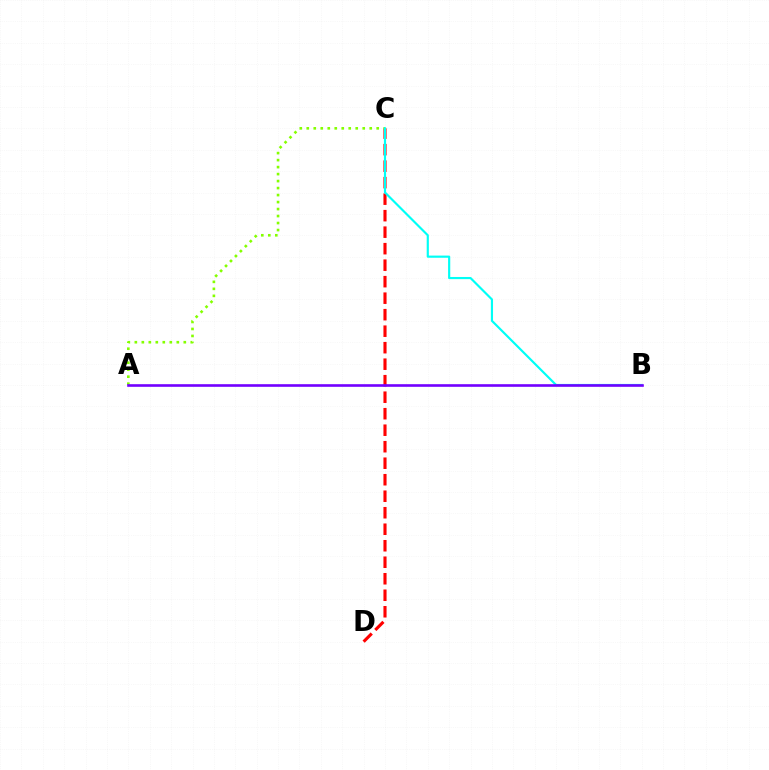{('C', 'D'): [{'color': '#ff0000', 'line_style': 'dashed', 'thickness': 2.24}], ('A', 'C'): [{'color': '#84ff00', 'line_style': 'dotted', 'thickness': 1.9}], ('B', 'C'): [{'color': '#00fff6', 'line_style': 'solid', 'thickness': 1.56}], ('A', 'B'): [{'color': '#7200ff', 'line_style': 'solid', 'thickness': 1.89}]}